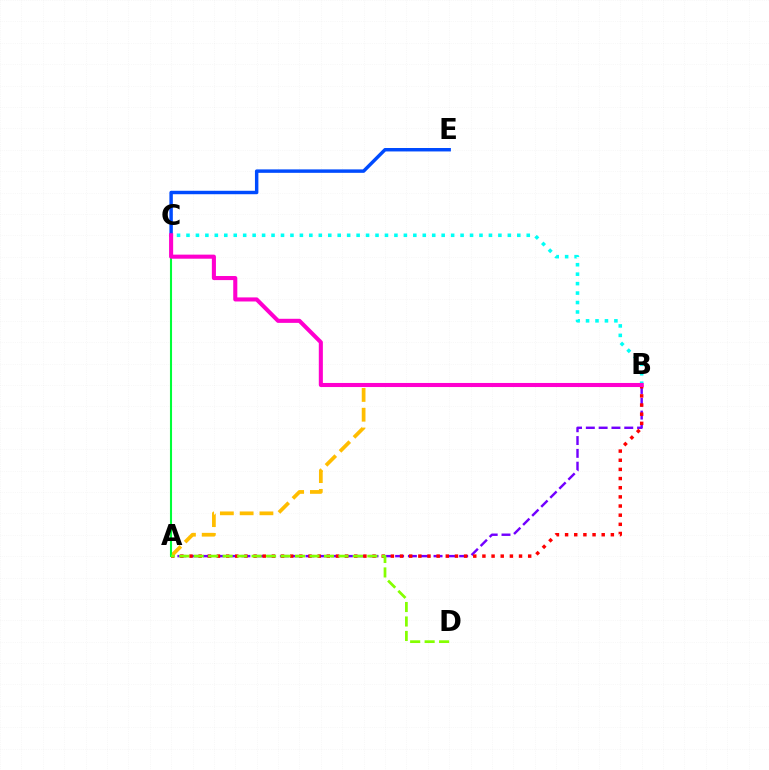{('B', 'C'): [{'color': '#00fff6', 'line_style': 'dotted', 'thickness': 2.57}, {'color': '#ff00cf', 'line_style': 'solid', 'thickness': 2.94}], ('A', 'B'): [{'color': '#7200ff', 'line_style': 'dashed', 'thickness': 1.74}, {'color': '#ff0000', 'line_style': 'dotted', 'thickness': 2.49}, {'color': '#ffbd00', 'line_style': 'dashed', 'thickness': 2.69}], ('C', 'E'): [{'color': '#004bff', 'line_style': 'solid', 'thickness': 2.48}], ('A', 'C'): [{'color': '#00ff39', 'line_style': 'solid', 'thickness': 1.51}], ('A', 'D'): [{'color': '#84ff00', 'line_style': 'dashed', 'thickness': 1.97}]}